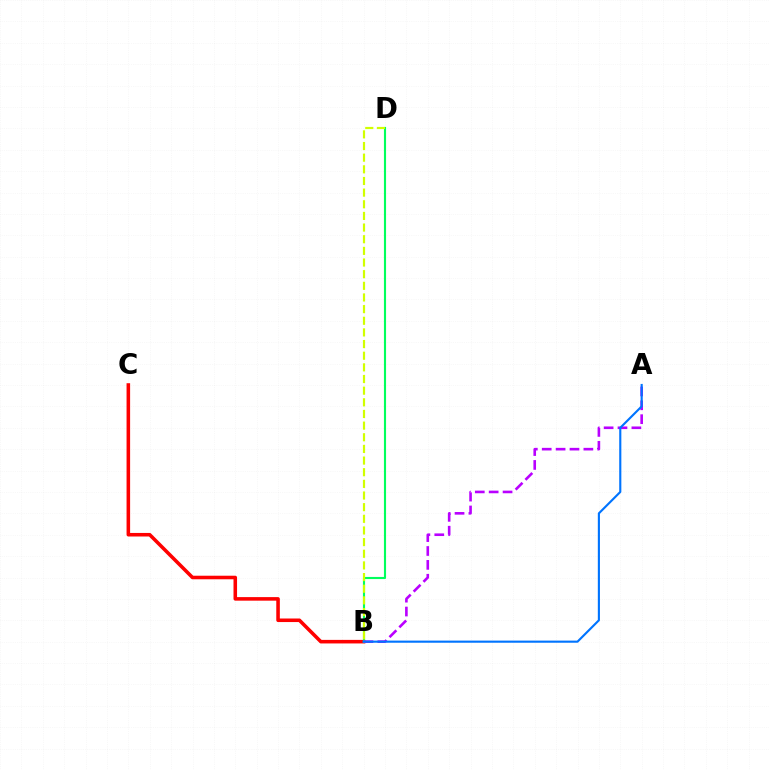{('B', 'C'): [{'color': '#ff0000', 'line_style': 'solid', 'thickness': 2.56}], ('B', 'D'): [{'color': '#00ff5c', 'line_style': 'solid', 'thickness': 1.53}, {'color': '#d1ff00', 'line_style': 'dashed', 'thickness': 1.58}], ('A', 'B'): [{'color': '#b900ff', 'line_style': 'dashed', 'thickness': 1.89}, {'color': '#0074ff', 'line_style': 'solid', 'thickness': 1.53}]}